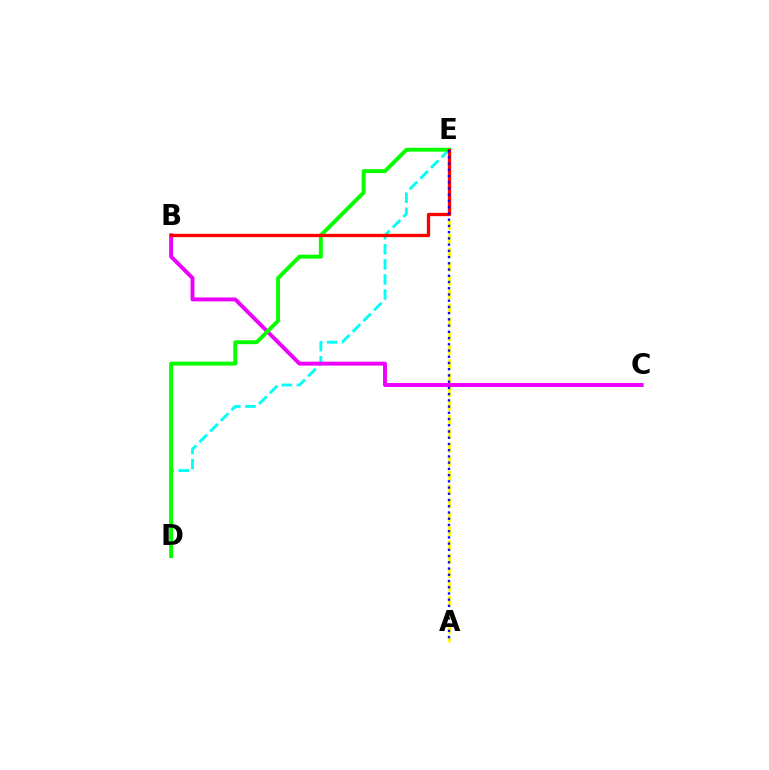{('A', 'E'): [{'color': '#fcf500', 'line_style': 'dashed', 'thickness': 1.89}, {'color': '#0010ff', 'line_style': 'dotted', 'thickness': 1.69}], ('D', 'E'): [{'color': '#00fff6', 'line_style': 'dashed', 'thickness': 2.05}, {'color': '#08ff00', 'line_style': 'solid', 'thickness': 2.81}], ('B', 'C'): [{'color': '#ee00ff', 'line_style': 'solid', 'thickness': 2.81}], ('B', 'E'): [{'color': '#ff0000', 'line_style': 'solid', 'thickness': 2.37}]}